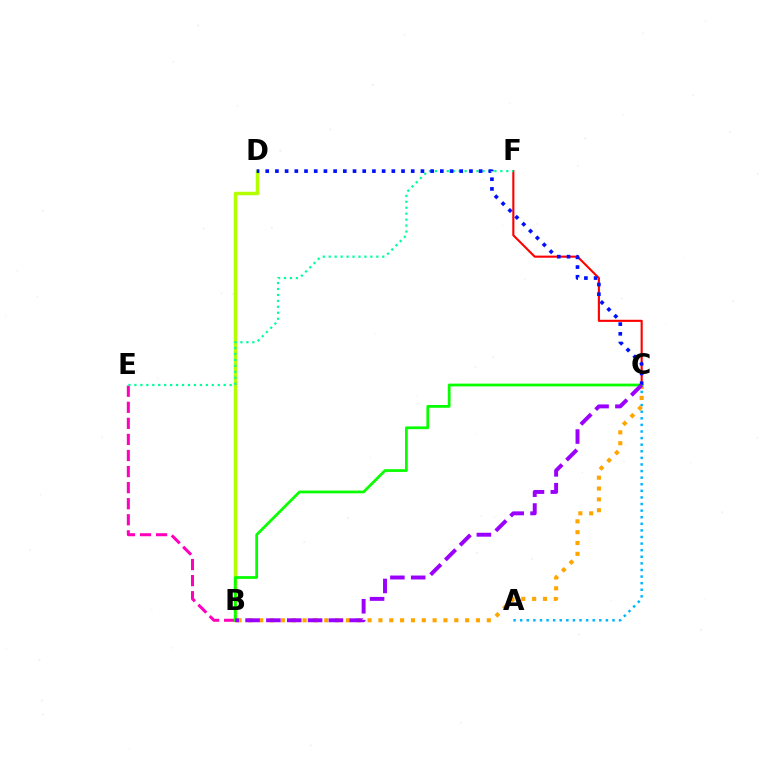{('A', 'C'): [{'color': '#00b5ff', 'line_style': 'dotted', 'thickness': 1.79}], ('B', 'D'): [{'color': '#b3ff00', 'line_style': 'solid', 'thickness': 2.52}], ('C', 'F'): [{'color': '#ff0000', 'line_style': 'solid', 'thickness': 1.52}], ('B', 'E'): [{'color': '#ff00bd', 'line_style': 'dashed', 'thickness': 2.18}], ('B', 'C'): [{'color': '#ffa500', 'line_style': 'dotted', 'thickness': 2.94}, {'color': '#08ff00', 'line_style': 'solid', 'thickness': 1.99}, {'color': '#9b00ff', 'line_style': 'dashed', 'thickness': 2.83}], ('E', 'F'): [{'color': '#00ff9d', 'line_style': 'dotted', 'thickness': 1.62}], ('C', 'D'): [{'color': '#0010ff', 'line_style': 'dotted', 'thickness': 2.64}]}